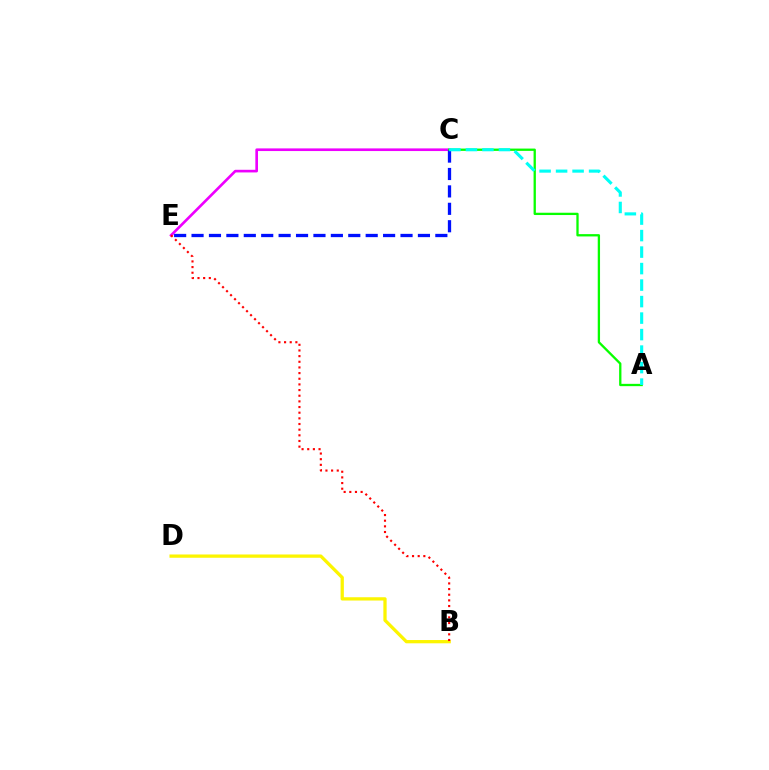{('C', 'E'): [{'color': '#ee00ff', 'line_style': 'solid', 'thickness': 1.9}, {'color': '#0010ff', 'line_style': 'dashed', 'thickness': 2.37}], ('A', 'C'): [{'color': '#08ff00', 'line_style': 'solid', 'thickness': 1.66}, {'color': '#00fff6', 'line_style': 'dashed', 'thickness': 2.24}], ('B', 'D'): [{'color': '#fcf500', 'line_style': 'solid', 'thickness': 2.36}], ('B', 'E'): [{'color': '#ff0000', 'line_style': 'dotted', 'thickness': 1.54}]}